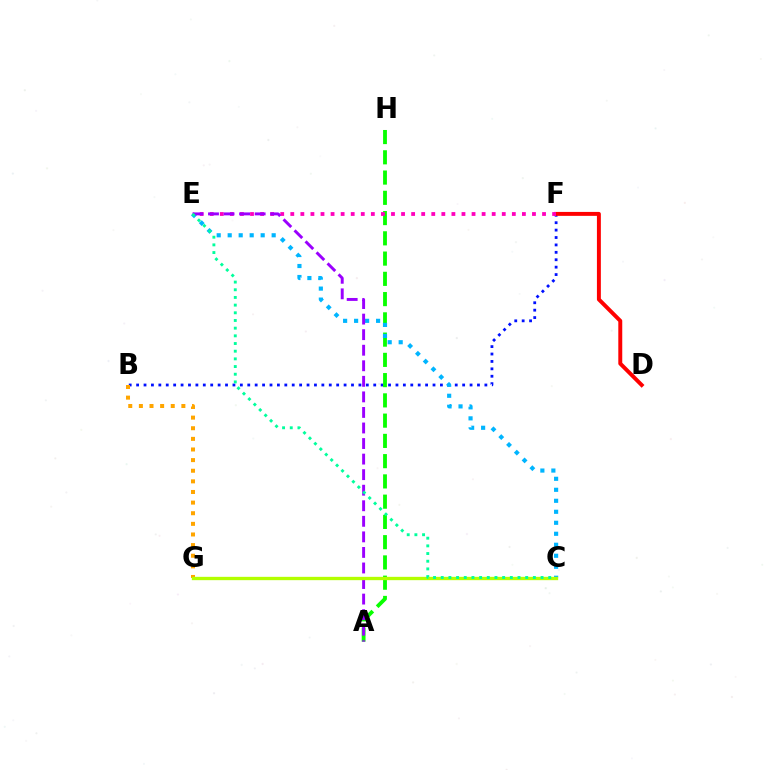{('B', 'F'): [{'color': '#0010ff', 'line_style': 'dotted', 'thickness': 2.01}], ('B', 'G'): [{'color': '#ffa500', 'line_style': 'dotted', 'thickness': 2.89}], ('A', 'H'): [{'color': '#08ff00', 'line_style': 'dashed', 'thickness': 2.75}], ('D', 'F'): [{'color': '#ff0000', 'line_style': 'solid', 'thickness': 2.84}], ('C', 'E'): [{'color': '#00b5ff', 'line_style': 'dotted', 'thickness': 2.99}, {'color': '#00ff9d', 'line_style': 'dotted', 'thickness': 2.09}], ('E', 'F'): [{'color': '#ff00bd', 'line_style': 'dotted', 'thickness': 2.74}], ('A', 'E'): [{'color': '#9b00ff', 'line_style': 'dashed', 'thickness': 2.11}], ('C', 'G'): [{'color': '#b3ff00', 'line_style': 'solid', 'thickness': 2.39}]}